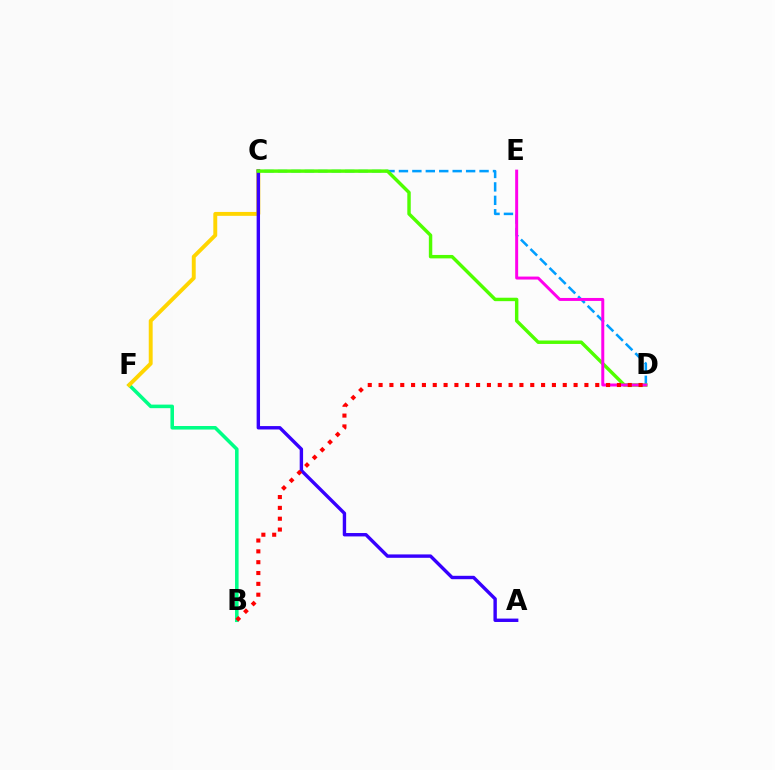{('B', 'F'): [{'color': '#00ff86', 'line_style': 'solid', 'thickness': 2.56}], ('C', 'D'): [{'color': '#009eff', 'line_style': 'dashed', 'thickness': 1.83}, {'color': '#4fff00', 'line_style': 'solid', 'thickness': 2.47}], ('C', 'F'): [{'color': '#ffd500', 'line_style': 'solid', 'thickness': 2.82}], ('A', 'C'): [{'color': '#3700ff', 'line_style': 'solid', 'thickness': 2.45}], ('D', 'E'): [{'color': '#ff00ed', 'line_style': 'solid', 'thickness': 2.14}], ('B', 'D'): [{'color': '#ff0000', 'line_style': 'dotted', 'thickness': 2.94}]}